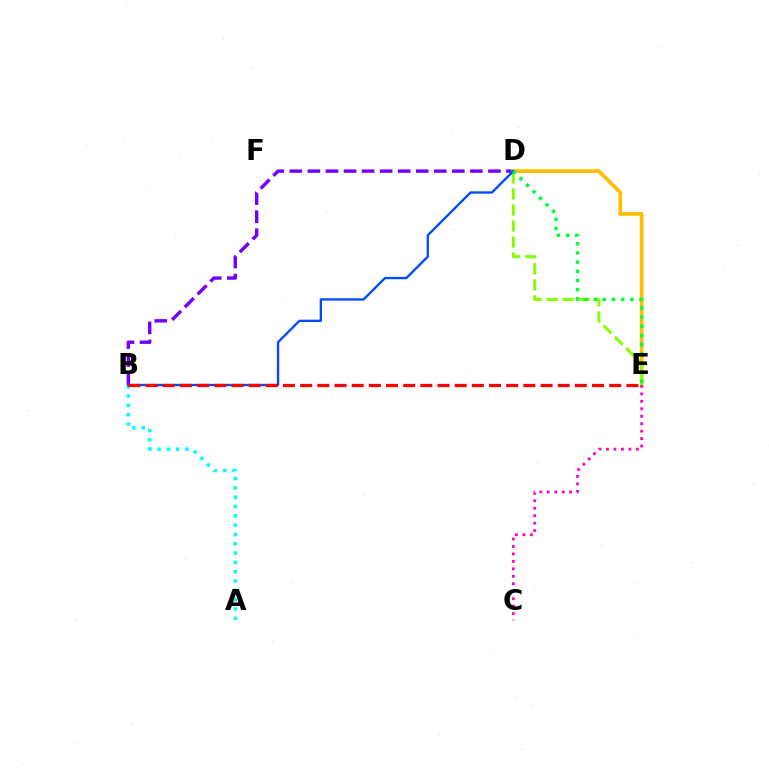{('B', 'D'): [{'color': '#7200ff', 'line_style': 'dashed', 'thickness': 2.45}, {'color': '#004bff', 'line_style': 'solid', 'thickness': 1.68}], ('A', 'B'): [{'color': '#00fff6', 'line_style': 'dotted', 'thickness': 2.53}], ('D', 'E'): [{'color': '#ffbd00', 'line_style': 'solid', 'thickness': 2.67}, {'color': '#84ff00', 'line_style': 'dashed', 'thickness': 2.18}, {'color': '#00ff39', 'line_style': 'dotted', 'thickness': 2.49}], ('C', 'E'): [{'color': '#ff00cf', 'line_style': 'dotted', 'thickness': 2.03}], ('B', 'E'): [{'color': '#ff0000', 'line_style': 'dashed', 'thickness': 2.33}]}